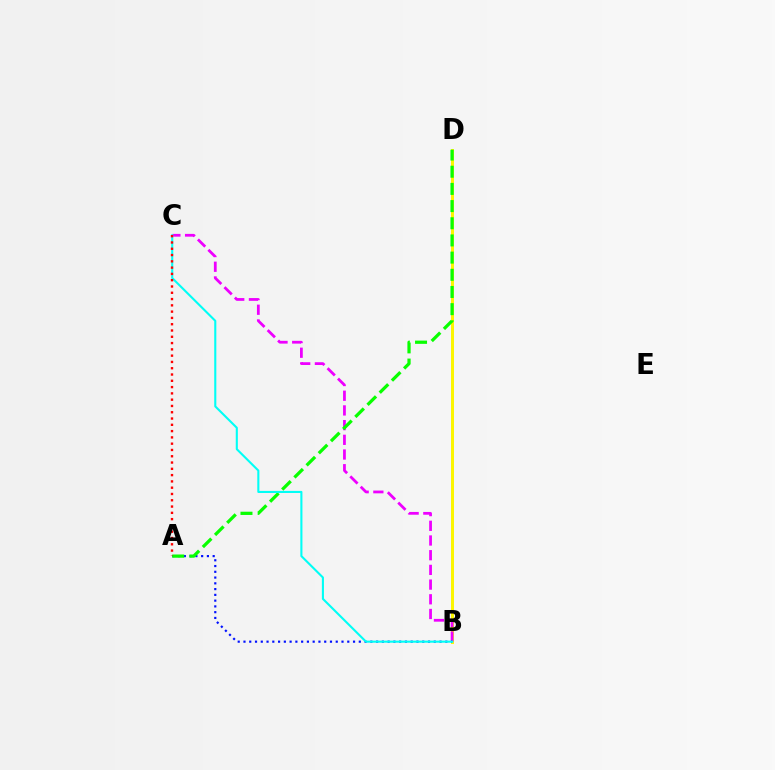{('B', 'D'): [{'color': '#fcf500', 'line_style': 'solid', 'thickness': 2.14}], ('B', 'C'): [{'color': '#ee00ff', 'line_style': 'dashed', 'thickness': 2.0}, {'color': '#00fff6', 'line_style': 'solid', 'thickness': 1.51}], ('A', 'B'): [{'color': '#0010ff', 'line_style': 'dotted', 'thickness': 1.57}], ('A', 'D'): [{'color': '#08ff00', 'line_style': 'dashed', 'thickness': 2.33}], ('A', 'C'): [{'color': '#ff0000', 'line_style': 'dotted', 'thickness': 1.71}]}